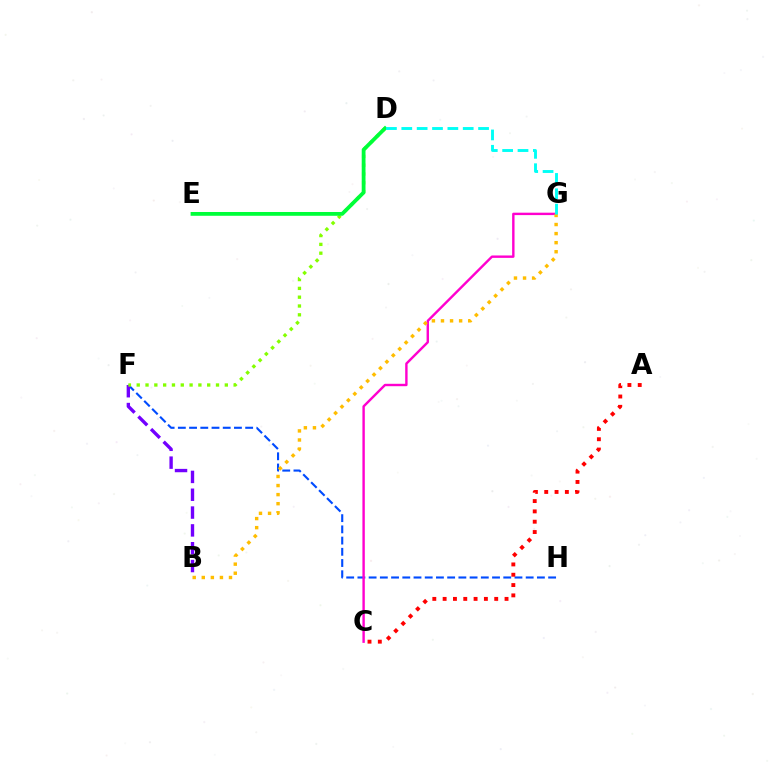{('F', 'H'): [{'color': '#004bff', 'line_style': 'dashed', 'thickness': 1.52}], ('C', 'G'): [{'color': '#ff00cf', 'line_style': 'solid', 'thickness': 1.73}], ('B', 'F'): [{'color': '#7200ff', 'line_style': 'dashed', 'thickness': 2.42}], ('D', 'F'): [{'color': '#84ff00', 'line_style': 'dotted', 'thickness': 2.39}], ('A', 'C'): [{'color': '#ff0000', 'line_style': 'dotted', 'thickness': 2.8}], ('D', 'E'): [{'color': '#00ff39', 'line_style': 'solid', 'thickness': 2.73}], ('B', 'G'): [{'color': '#ffbd00', 'line_style': 'dotted', 'thickness': 2.46}], ('D', 'G'): [{'color': '#00fff6', 'line_style': 'dashed', 'thickness': 2.09}]}